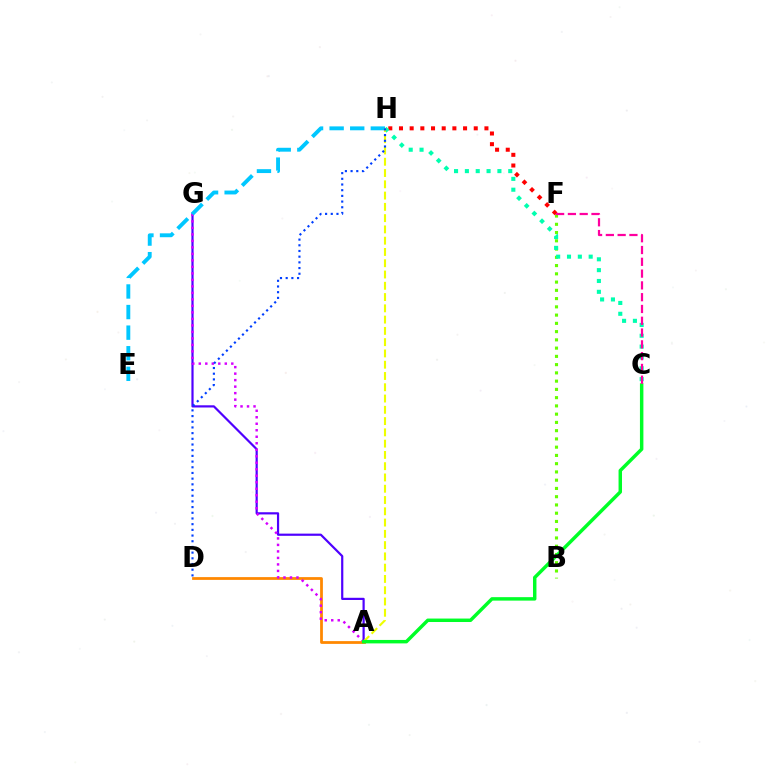{('B', 'F'): [{'color': '#66ff00', 'line_style': 'dotted', 'thickness': 2.24}], ('F', 'H'): [{'color': '#ff0000', 'line_style': 'dotted', 'thickness': 2.9}], ('A', 'G'): [{'color': '#4f00ff', 'line_style': 'solid', 'thickness': 1.58}, {'color': '#d600ff', 'line_style': 'dotted', 'thickness': 1.77}], ('A', 'D'): [{'color': '#ff8800', 'line_style': 'solid', 'thickness': 1.99}], ('C', 'H'): [{'color': '#00ffaf', 'line_style': 'dotted', 'thickness': 2.95}], ('E', 'H'): [{'color': '#00c7ff', 'line_style': 'dashed', 'thickness': 2.8}], ('A', 'H'): [{'color': '#eeff00', 'line_style': 'dashed', 'thickness': 1.53}], ('A', 'C'): [{'color': '#00ff27', 'line_style': 'solid', 'thickness': 2.49}], ('D', 'H'): [{'color': '#003fff', 'line_style': 'dotted', 'thickness': 1.55}], ('C', 'F'): [{'color': '#ff00a0', 'line_style': 'dashed', 'thickness': 1.6}]}